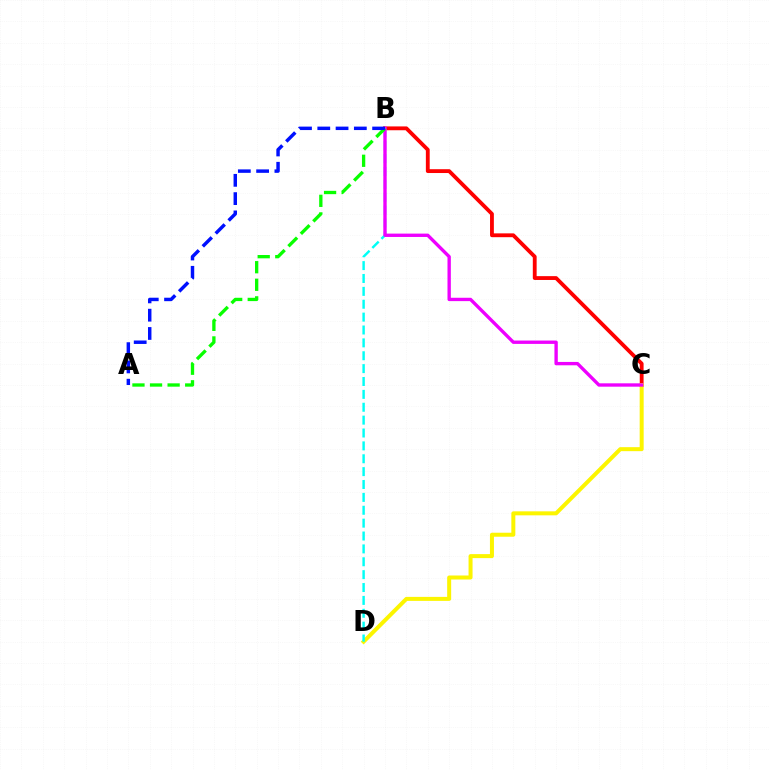{('B', 'C'): [{'color': '#ff0000', 'line_style': 'solid', 'thickness': 2.76}, {'color': '#ee00ff', 'line_style': 'solid', 'thickness': 2.42}], ('C', 'D'): [{'color': '#fcf500', 'line_style': 'solid', 'thickness': 2.88}], ('B', 'D'): [{'color': '#00fff6', 'line_style': 'dashed', 'thickness': 1.75}], ('A', 'B'): [{'color': '#08ff00', 'line_style': 'dashed', 'thickness': 2.39}, {'color': '#0010ff', 'line_style': 'dashed', 'thickness': 2.48}]}